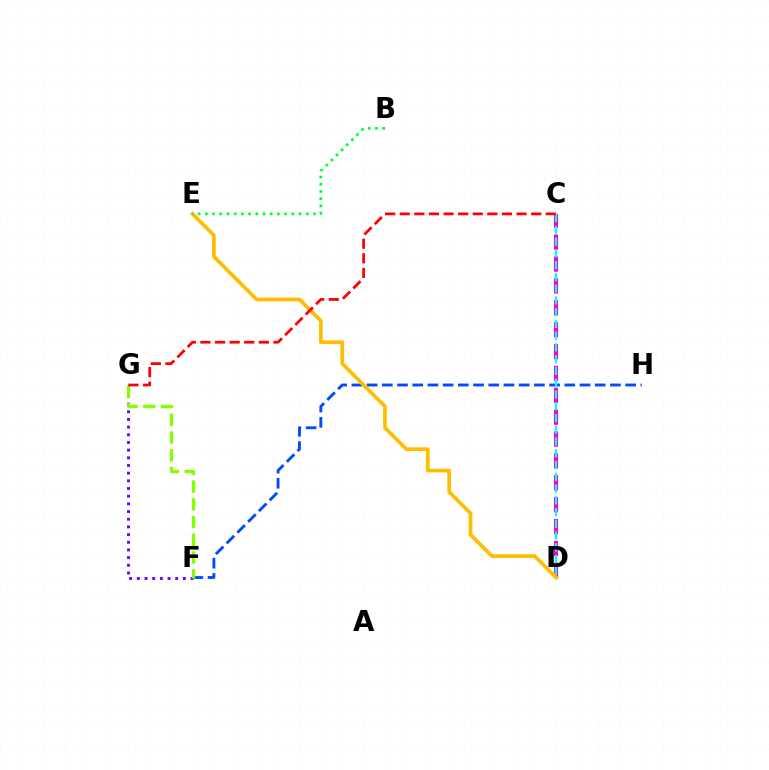{('C', 'D'): [{'color': '#ff00cf', 'line_style': 'dashed', 'thickness': 2.97}, {'color': '#00fff6', 'line_style': 'dashed', 'thickness': 1.6}], ('F', 'H'): [{'color': '#004bff', 'line_style': 'dashed', 'thickness': 2.07}], ('F', 'G'): [{'color': '#7200ff', 'line_style': 'dotted', 'thickness': 2.09}, {'color': '#84ff00', 'line_style': 'dashed', 'thickness': 2.41}], ('D', 'E'): [{'color': '#ffbd00', 'line_style': 'solid', 'thickness': 2.68}], ('B', 'E'): [{'color': '#00ff39', 'line_style': 'dotted', 'thickness': 1.96}], ('C', 'G'): [{'color': '#ff0000', 'line_style': 'dashed', 'thickness': 1.98}]}